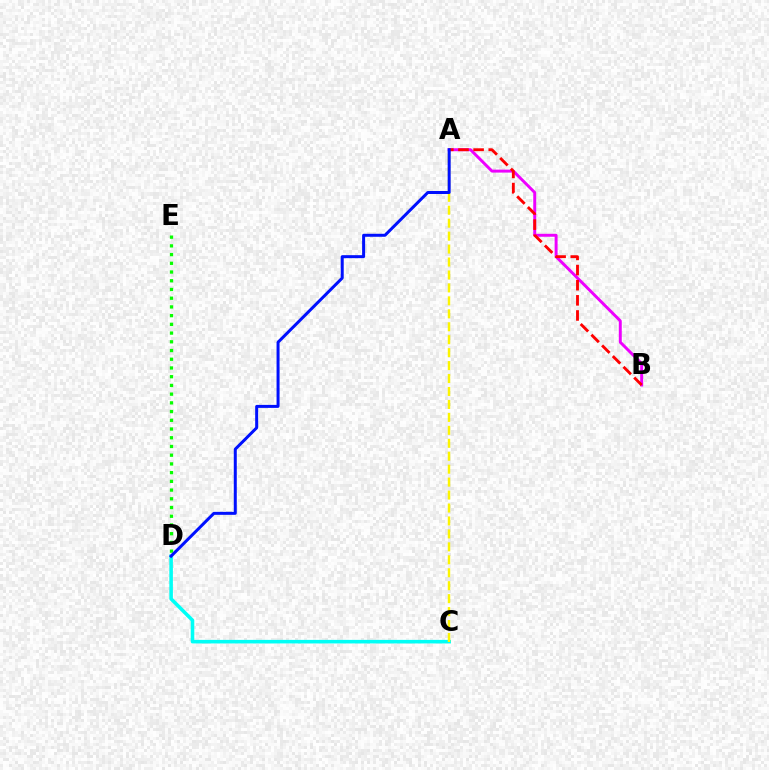{('A', 'B'): [{'color': '#ee00ff', 'line_style': 'solid', 'thickness': 2.12}, {'color': '#ff0000', 'line_style': 'dashed', 'thickness': 2.06}], ('C', 'D'): [{'color': '#00fff6', 'line_style': 'solid', 'thickness': 2.57}], ('D', 'E'): [{'color': '#08ff00', 'line_style': 'dotted', 'thickness': 2.37}], ('A', 'C'): [{'color': '#fcf500', 'line_style': 'dashed', 'thickness': 1.76}], ('A', 'D'): [{'color': '#0010ff', 'line_style': 'solid', 'thickness': 2.16}]}